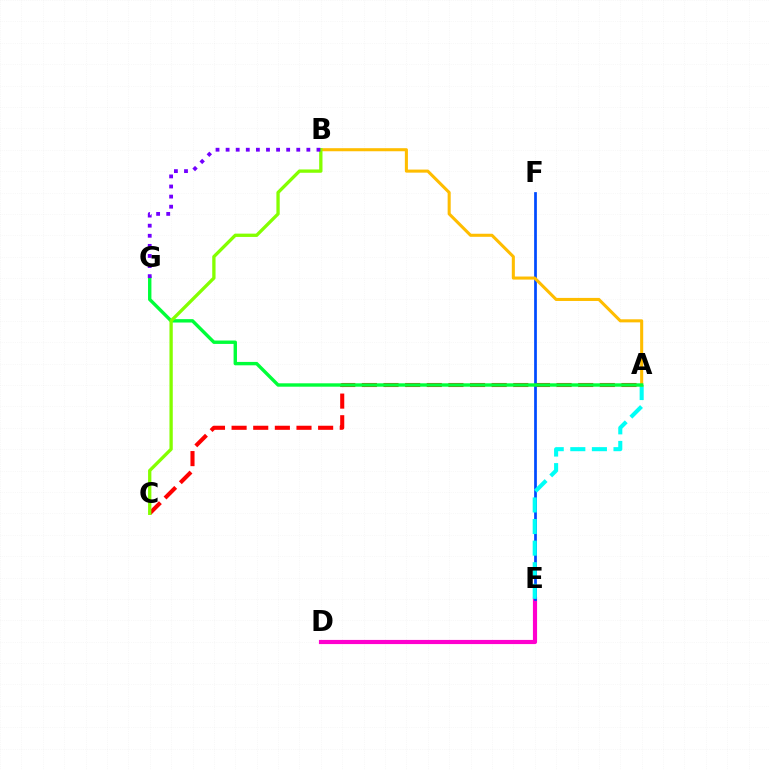{('A', 'C'): [{'color': '#ff0000', 'line_style': 'dashed', 'thickness': 2.94}], ('D', 'E'): [{'color': '#ff00cf', 'line_style': 'solid', 'thickness': 2.99}], ('E', 'F'): [{'color': '#004bff', 'line_style': 'solid', 'thickness': 1.97}], ('A', 'E'): [{'color': '#00fff6', 'line_style': 'dashed', 'thickness': 2.93}], ('A', 'B'): [{'color': '#ffbd00', 'line_style': 'solid', 'thickness': 2.21}], ('A', 'G'): [{'color': '#00ff39', 'line_style': 'solid', 'thickness': 2.44}], ('B', 'C'): [{'color': '#84ff00', 'line_style': 'solid', 'thickness': 2.38}], ('B', 'G'): [{'color': '#7200ff', 'line_style': 'dotted', 'thickness': 2.74}]}